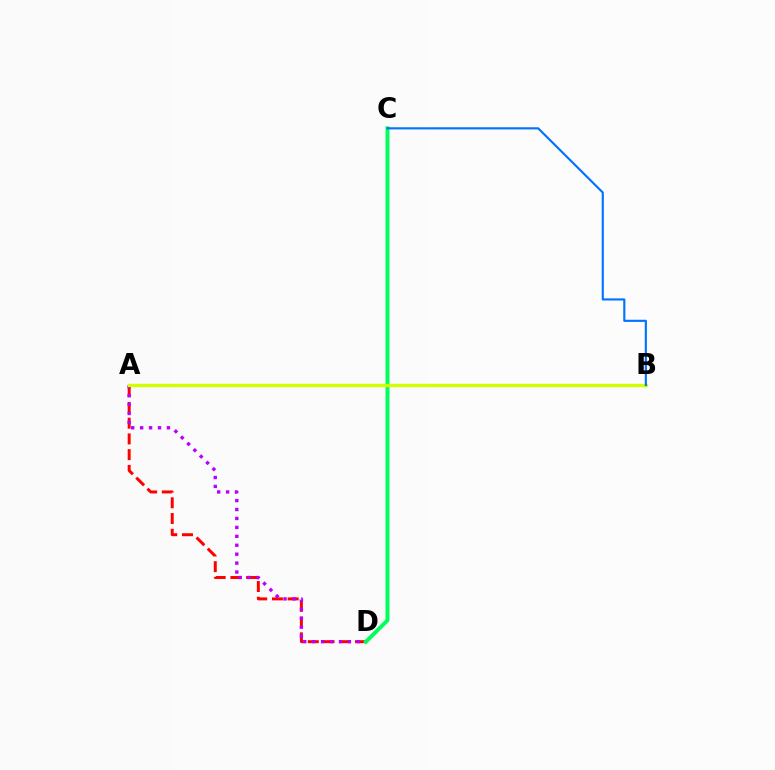{('A', 'D'): [{'color': '#ff0000', 'line_style': 'dashed', 'thickness': 2.14}, {'color': '#b900ff', 'line_style': 'dotted', 'thickness': 2.43}], ('C', 'D'): [{'color': '#00ff5c', 'line_style': 'solid', 'thickness': 2.84}], ('A', 'B'): [{'color': '#d1ff00', 'line_style': 'solid', 'thickness': 2.43}], ('B', 'C'): [{'color': '#0074ff', 'line_style': 'solid', 'thickness': 1.55}]}